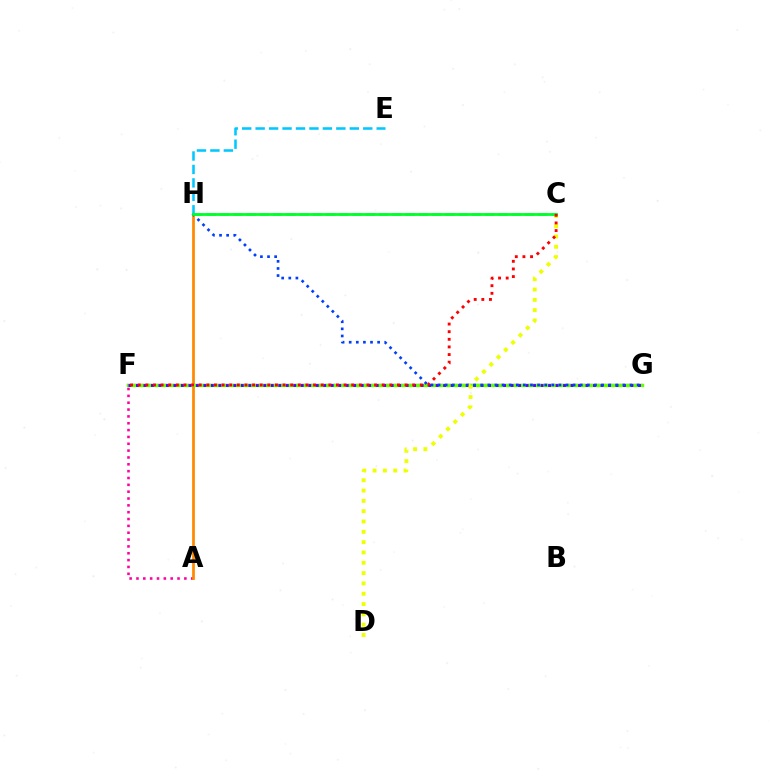{('C', 'H'): [{'color': '#00ffaf', 'line_style': 'dashed', 'thickness': 1.8}, {'color': '#00ff27', 'line_style': 'solid', 'thickness': 2.0}], ('A', 'F'): [{'color': '#ff00a0', 'line_style': 'dotted', 'thickness': 1.86}], ('F', 'G'): [{'color': '#d600ff', 'line_style': 'solid', 'thickness': 1.61}, {'color': '#66ff00', 'line_style': 'solid', 'thickness': 2.39}, {'color': '#4f00ff', 'line_style': 'dotted', 'thickness': 2.04}], ('A', 'H'): [{'color': '#ff8800', 'line_style': 'solid', 'thickness': 1.98}], ('G', 'H'): [{'color': '#003fff', 'line_style': 'dotted', 'thickness': 1.93}], ('E', 'H'): [{'color': '#00c7ff', 'line_style': 'dashed', 'thickness': 1.83}], ('C', 'D'): [{'color': '#eeff00', 'line_style': 'dotted', 'thickness': 2.8}], ('C', 'F'): [{'color': '#ff0000', 'line_style': 'dotted', 'thickness': 2.07}]}